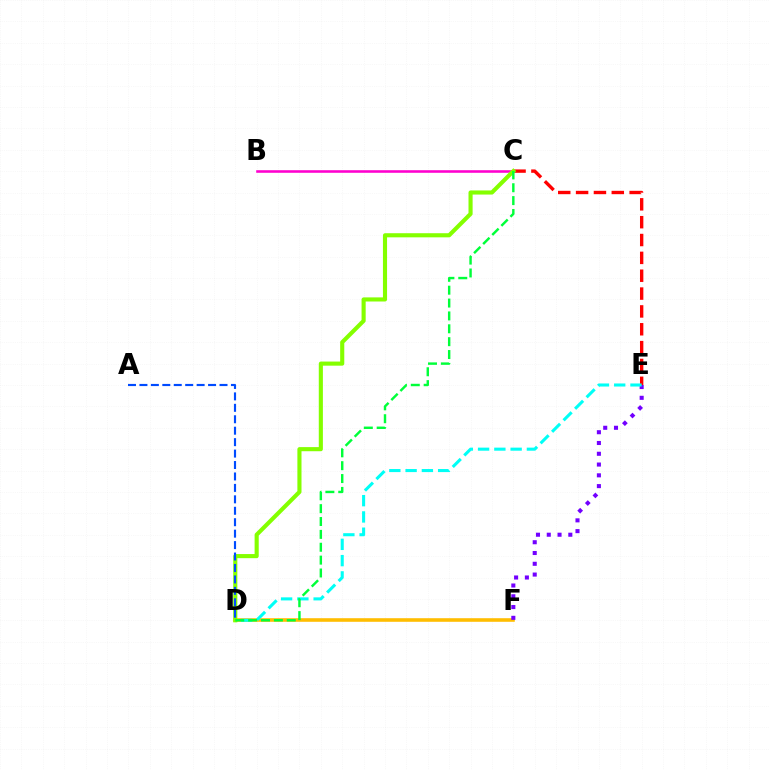{('C', 'E'): [{'color': '#ff0000', 'line_style': 'dashed', 'thickness': 2.42}], ('D', 'F'): [{'color': '#ffbd00', 'line_style': 'solid', 'thickness': 2.58}], ('E', 'F'): [{'color': '#7200ff', 'line_style': 'dotted', 'thickness': 2.93}], ('D', 'E'): [{'color': '#00fff6', 'line_style': 'dashed', 'thickness': 2.21}], ('B', 'C'): [{'color': '#ff00cf', 'line_style': 'solid', 'thickness': 1.86}], ('C', 'D'): [{'color': '#84ff00', 'line_style': 'solid', 'thickness': 2.96}, {'color': '#00ff39', 'line_style': 'dashed', 'thickness': 1.75}], ('A', 'D'): [{'color': '#004bff', 'line_style': 'dashed', 'thickness': 1.55}]}